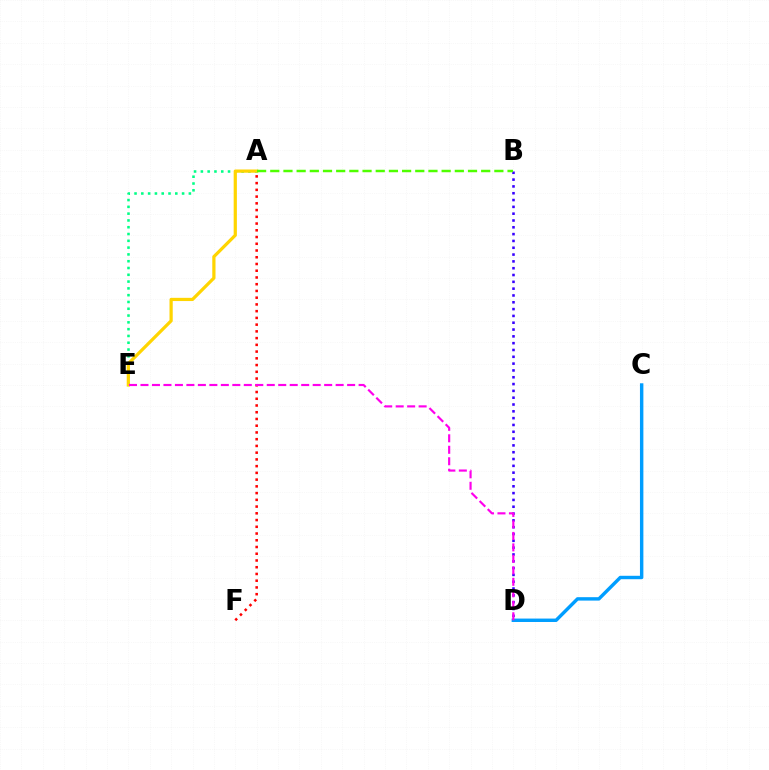{('A', 'E'): [{'color': '#00ff86', 'line_style': 'dotted', 'thickness': 1.85}, {'color': '#ffd500', 'line_style': 'solid', 'thickness': 2.32}], ('C', 'D'): [{'color': '#009eff', 'line_style': 'solid', 'thickness': 2.46}], ('B', 'D'): [{'color': '#3700ff', 'line_style': 'dotted', 'thickness': 1.85}], ('A', 'F'): [{'color': '#ff0000', 'line_style': 'dotted', 'thickness': 1.83}], ('A', 'B'): [{'color': '#4fff00', 'line_style': 'dashed', 'thickness': 1.79}], ('D', 'E'): [{'color': '#ff00ed', 'line_style': 'dashed', 'thickness': 1.56}]}